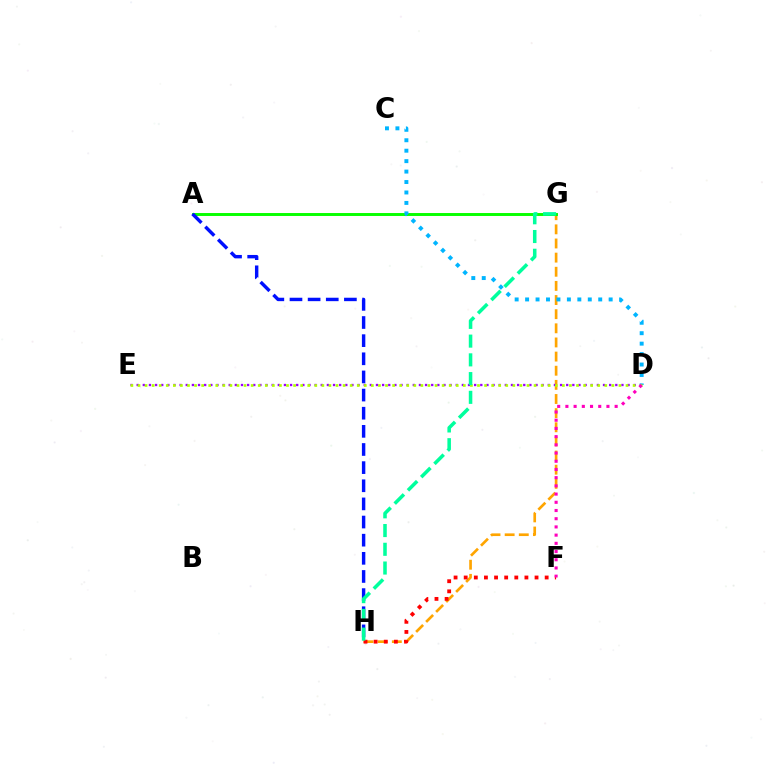{('G', 'H'): [{'color': '#ffa500', 'line_style': 'dashed', 'thickness': 1.92}, {'color': '#00ff9d', 'line_style': 'dashed', 'thickness': 2.55}], ('A', 'G'): [{'color': '#08ff00', 'line_style': 'solid', 'thickness': 2.12}], ('D', 'E'): [{'color': '#9b00ff', 'line_style': 'dotted', 'thickness': 1.67}, {'color': '#b3ff00', 'line_style': 'dotted', 'thickness': 1.92}], ('C', 'D'): [{'color': '#00b5ff', 'line_style': 'dotted', 'thickness': 2.84}], ('F', 'H'): [{'color': '#ff0000', 'line_style': 'dotted', 'thickness': 2.75}], ('A', 'H'): [{'color': '#0010ff', 'line_style': 'dashed', 'thickness': 2.46}], ('D', 'F'): [{'color': '#ff00bd', 'line_style': 'dotted', 'thickness': 2.23}]}